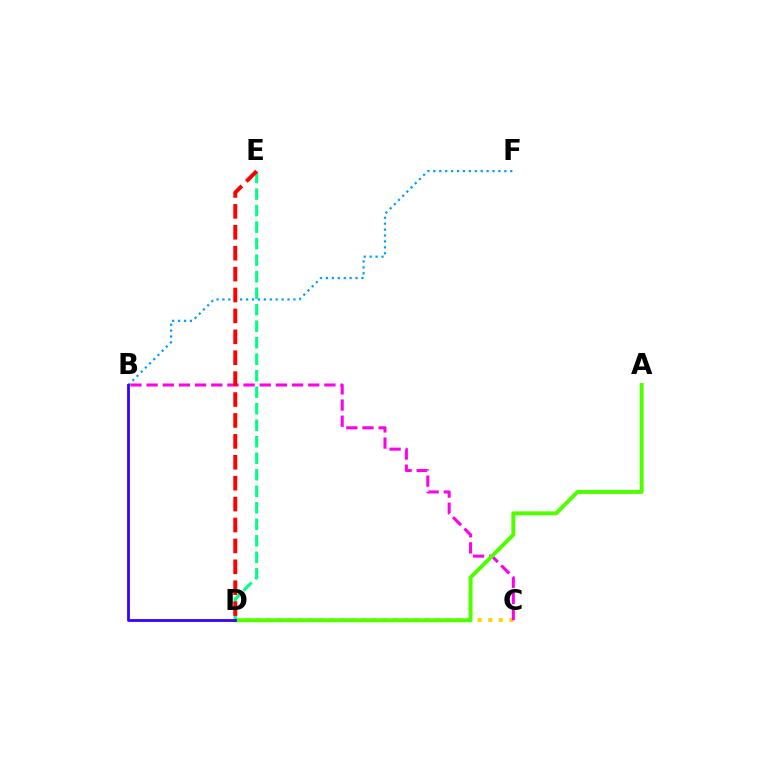{('C', 'D'): [{'color': '#ffd500', 'line_style': 'dotted', 'thickness': 2.87}], ('B', 'C'): [{'color': '#ff00ed', 'line_style': 'dashed', 'thickness': 2.2}], ('B', 'F'): [{'color': '#009eff', 'line_style': 'dotted', 'thickness': 1.61}], ('A', 'D'): [{'color': '#4fff00', 'line_style': 'solid', 'thickness': 2.85}], ('D', 'E'): [{'color': '#00ff86', 'line_style': 'dashed', 'thickness': 2.24}, {'color': '#ff0000', 'line_style': 'dashed', 'thickness': 2.84}], ('B', 'D'): [{'color': '#3700ff', 'line_style': 'solid', 'thickness': 2.01}]}